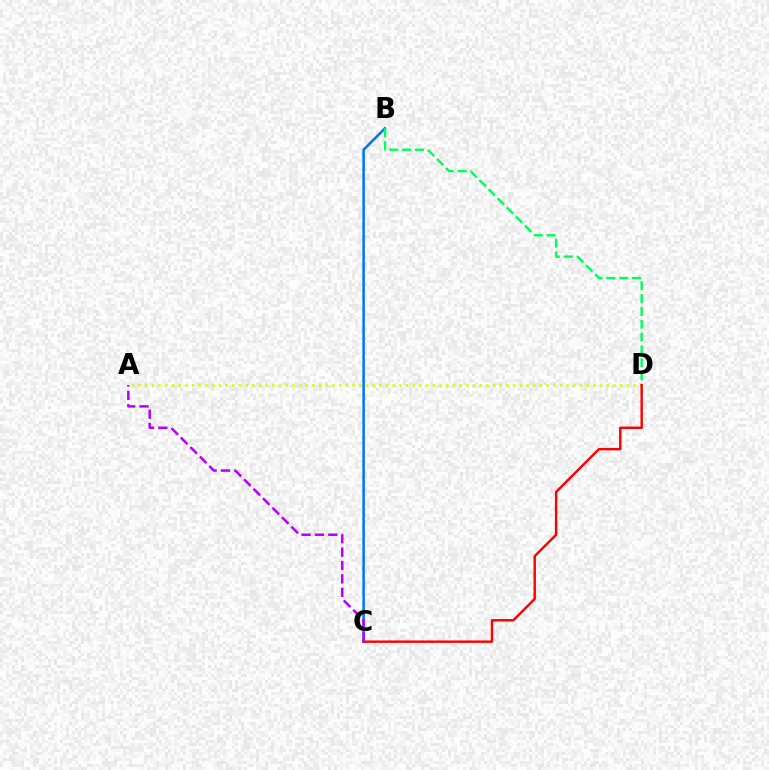{('A', 'D'): [{'color': '#d1ff00', 'line_style': 'dotted', 'thickness': 1.82}], ('B', 'C'): [{'color': '#0074ff', 'line_style': 'solid', 'thickness': 1.82}], ('B', 'D'): [{'color': '#00ff5c', 'line_style': 'dashed', 'thickness': 1.75}], ('C', 'D'): [{'color': '#ff0000', 'line_style': 'solid', 'thickness': 1.74}], ('A', 'C'): [{'color': '#b900ff', 'line_style': 'dashed', 'thickness': 1.82}]}